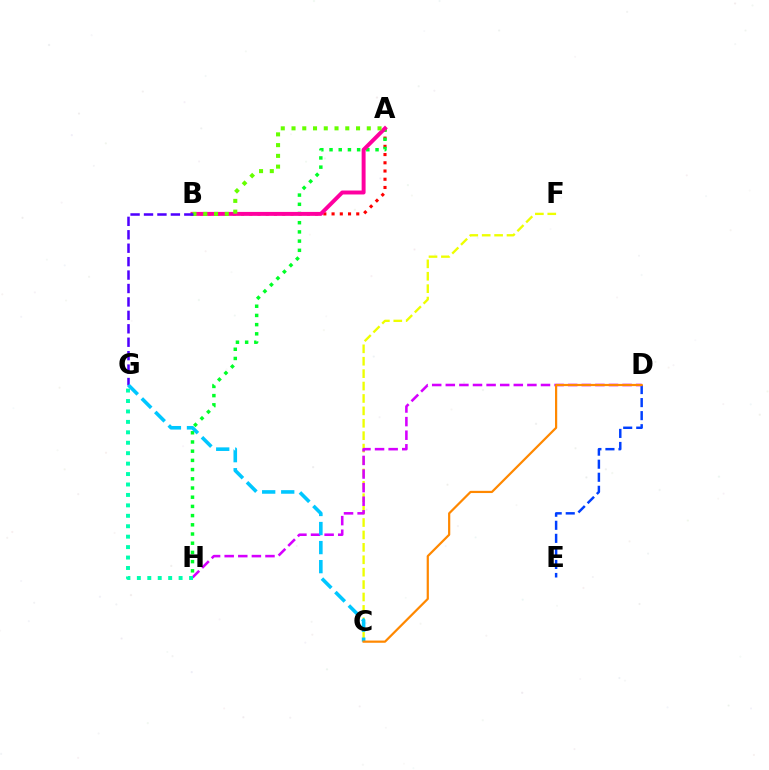{('C', 'F'): [{'color': '#eeff00', 'line_style': 'dashed', 'thickness': 1.69}], ('A', 'B'): [{'color': '#ff0000', 'line_style': 'dotted', 'thickness': 2.24}, {'color': '#ff00a0', 'line_style': 'solid', 'thickness': 2.84}, {'color': '#66ff00', 'line_style': 'dotted', 'thickness': 2.92}], ('D', 'E'): [{'color': '#003fff', 'line_style': 'dashed', 'thickness': 1.77}], ('D', 'H'): [{'color': '#d600ff', 'line_style': 'dashed', 'thickness': 1.85}], ('A', 'H'): [{'color': '#00ff27', 'line_style': 'dotted', 'thickness': 2.5}], ('G', 'H'): [{'color': '#00ffaf', 'line_style': 'dotted', 'thickness': 2.84}], ('B', 'G'): [{'color': '#4f00ff', 'line_style': 'dashed', 'thickness': 1.82}], ('C', 'G'): [{'color': '#00c7ff', 'line_style': 'dashed', 'thickness': 2.59}], ('C', 'D'): [{'color': '#ff8800', 'line_style': 'solid', 'thickness': 1.59}]}